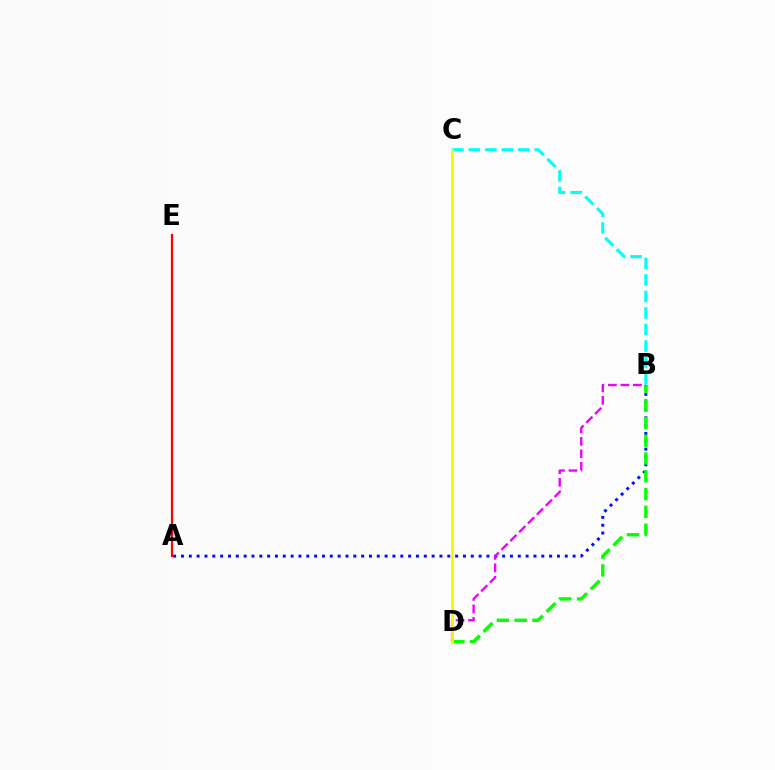{('B', 'C'): [{'color': '#00fff6', 'line_style': 'dashed', 'thickness': 2.24}], ('A', 'B'): [{'color': '#0010ff', 'line_style': 'dotted', 'thickness': 2.13}], ('A', 'E'): [{'color': '#ff0000', 'line_style': 'solid', 'thickness': 1.59}], ('B', 'D'): [{'color': '#08ff00', 'line_style': 'dashed', 'thickness': 2.42}, {'color': '#ee00ff', 'line_style': 'dashed', 'thickness': 1.7}], ('C', 'D'): [{'color': '#fcf500', 'line_style': 'solid', 'thickness': 2.02}]}